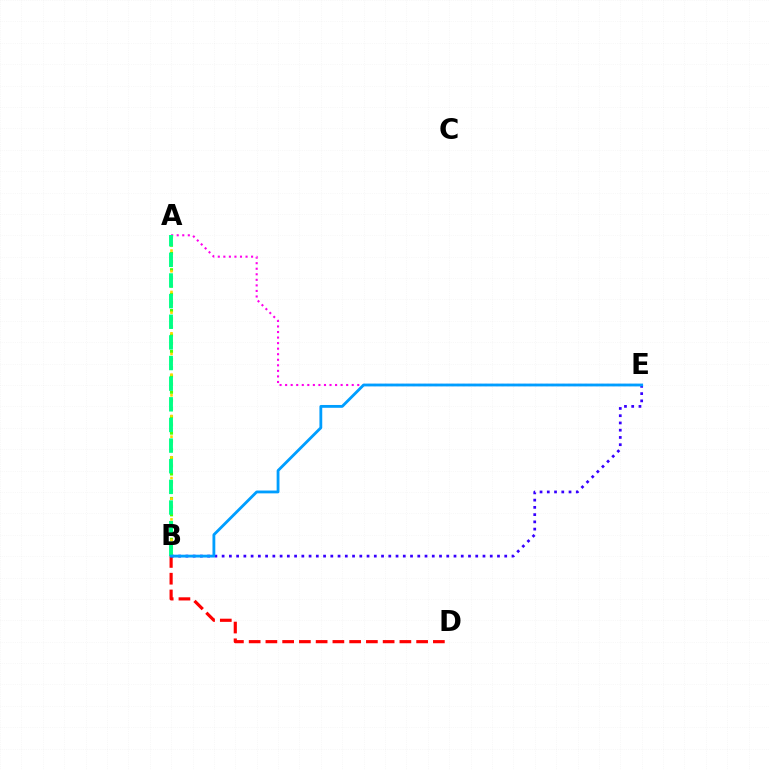{('B', 'D'): [{'color': '#ff0000', 'line_style': 'dashed', 'thickness': 2.28}], ('A', 'B'): [{'color': '#4fff00', 'line_style': 'dotted', 'thickness': 2.22}, {'color': '#ffd500', 'line_style': 'dotted', 'thickness': 1.87}, {'color': '#00ff86', 'line_style': 'dashed', 'thickness': 2.8}], ('A', 'E'): [{'color': '#ff00ed', 'line_style': 'dotted', 'thickness': 1.51}], ('B', 'E'): [{'color': '#3700ff', 'line_style': 'dotted', 'thickness': 1.97}, {'color': '#009eff', 'line_style': 'solid', 'thickness': 2.03}]}